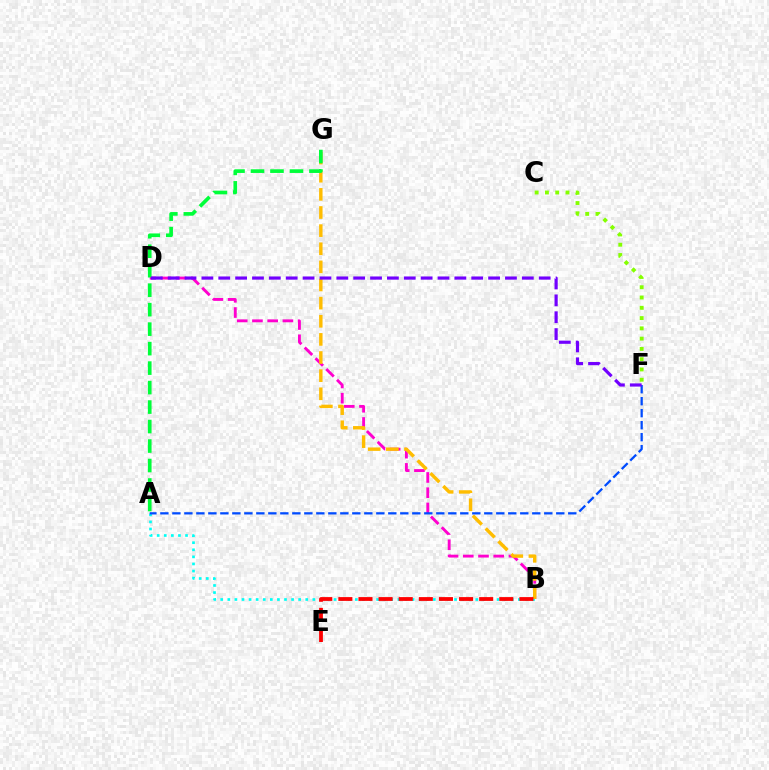{('A', 'B'): [{'color': '#00fff6', 'line_style': 'dotted', 'thickness': 1.93}], ('C', 'F'): [{'color': '#84ff00', 'line_style': 'dotted', 'thickness': 2.79}], ('B', 'D'): [{'color': '#ff00cf', 'line_style': 'dashed', 'thickness': 2.07}], ('B', 'G'): [{'color': '#ffbd00', 'line_style': 'dashed', 'thickness': 2.46}], ('B', 'E'): [{'color': '#ff0000', 'line_style': 'dashed', 'thickness': 2.73}], ('A', 'G'): [{'color': '#00ff39', 'line_style': 'dashed', 'thickness': 2.65}], ('A', 'F'): [{'color': '#004bff', 'line_style': 'dashed', 'thickness': 1.63}], ('D', 'F'): [{'color': '#7200ff', 'line_style': 'dashed', 'thickness': 2.29}]}